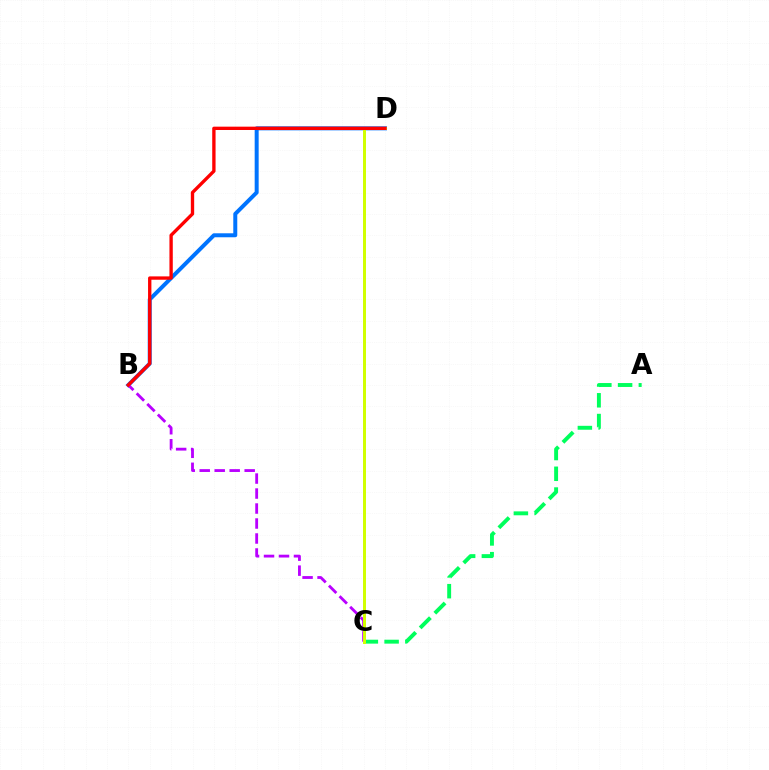{('A', 'C'): [{'color': '#00ff5c', 'line_style': 'dashed', 'thickness': 2.82}], ('B', 'D'): [{'color': '#0074ff', 'line_style': 'solid', 'thickness': 2.87}, {'color': '#ff0000', 'line_style': 'solid', 'thickness': 2.41}], ('B', 'C'): [{'color': '#b900ff', 'line_style': 'dashed', 'thickness': 2.04}], ('C', 'D'): [{'color': '#d1ff00', 'line_style': 'solid', 'thickness': 2.14}]}